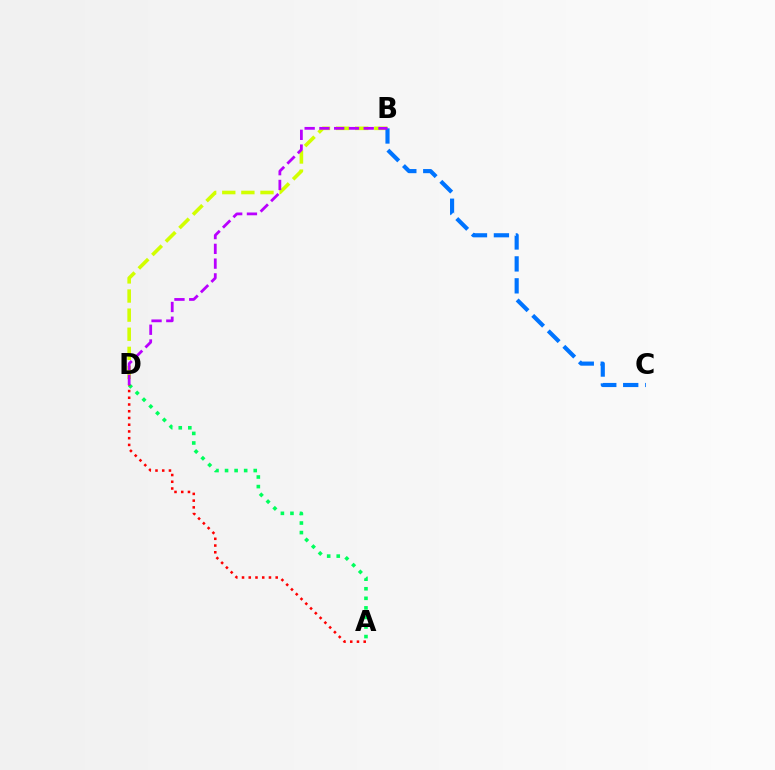{('B', 'D'): [{'color': '#d1ff00', 'line_style': 'dashed', 'thickness': 2.6}, {'color': '#b900ff', 'line_style': 'dashed', 'thickness': 2.01}], ('A', 'D'): [{'color': '#00ff5c', 'line_style': 'dotted', 'thickness': 2.6}, {'color': '#ff0000', 'line_style': 'dotted', 'thickness': 1.83}], ('B', 'C'): [{'color': '#0074ff', 'line_style': 'dashed', 'thickness': 2.98}]}